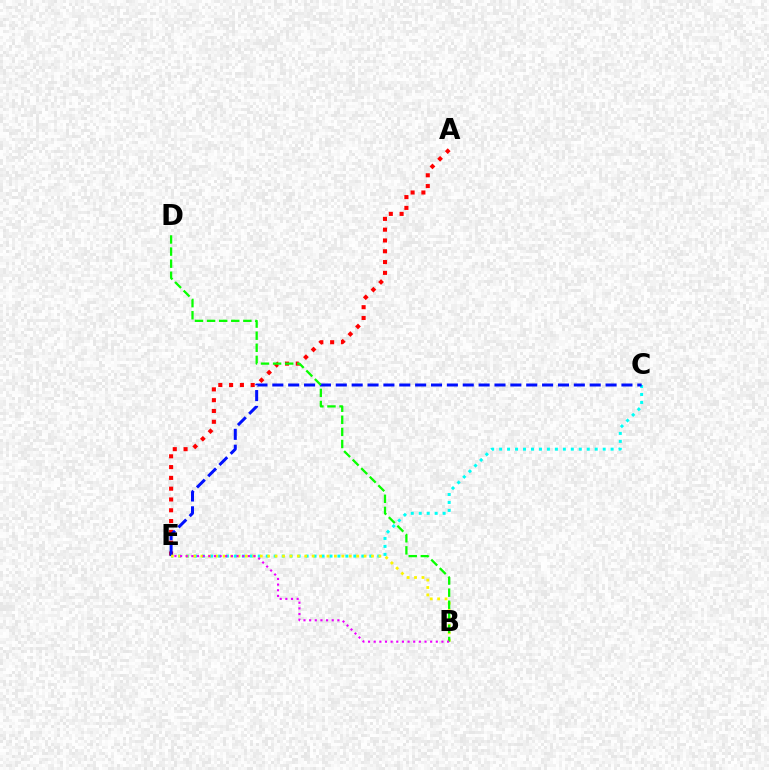{('A', 'E'): [{'color': '#ff0000', 'line_style': 'dotted', 'thickness': 2.93}], ('C', 'E'): [{'color': '#00fff6', 'line_style': 'dotted', 'thickness': 2.16}, {'color': '#0010ff', 'line_style': 'dashed', 'thickness': 2.16}], ('B', 'E'): [{'color': '#fcf500', 'line_style': 'dotted', 'thickness': 2.01}, {'color': '#ee00ff', 'line_style': 'dotted', 'thickness': 1.53}], ('B', 'D'): [{'color': '#08ff00', 'line_style': 'dashed', 'thickness': 1.64}]}